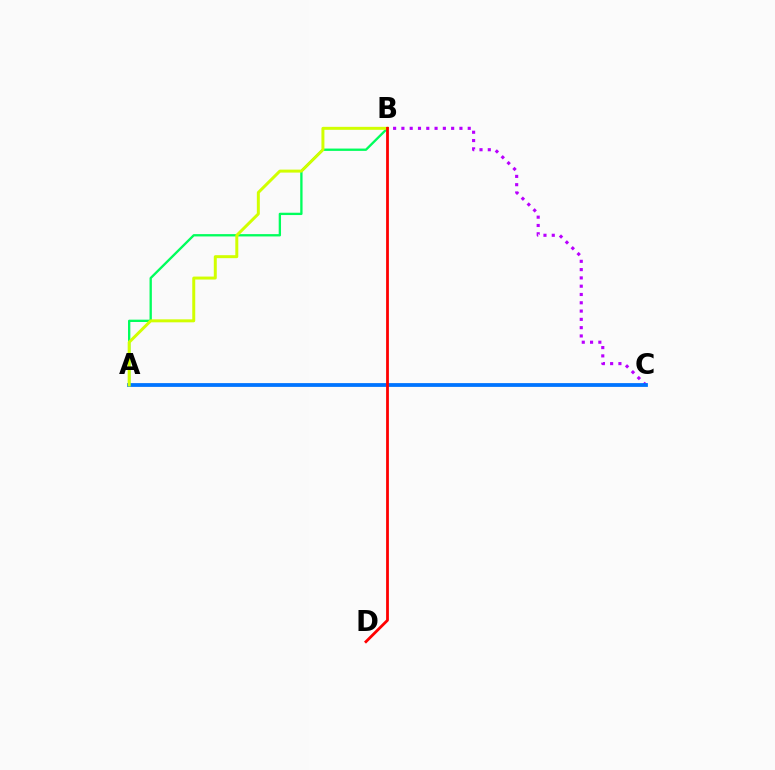{('B', 'C'): [{'color': '#b900ff', 'line_style': 'dotted', 'thickness': 2.25}], ('A', 'C'): [{'color': '#0074ff', 'line_style': 'solid', 'thickness': 2.72}], ('A', 'B'): [{'color': '#00ff5c', 'line_style': 'solid', 'thickness': 1.68}, {'color': '#d1ff00', 'line_style': 'solid', 'thickness': 2.14}], ('B', 'D'): [{'color': '#ff0000', 'line_style': 'solid', 'thickness': 2.01}]}